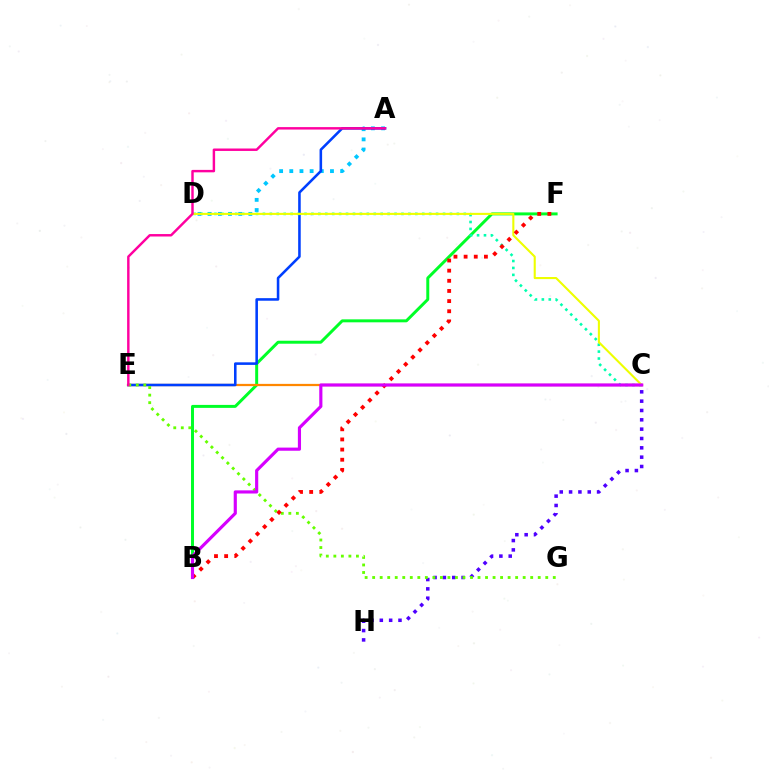{('B', 'F'): [{'color': '#00ff27', 'line_style': 'solid', 'thickness': 2.14}, {'color': '#ff0000', 'line_style': 'dotted', 'thickness': 2.76}], ('C', 'E'): [{'color': '#ff8800', 'line_style': 'solid', 'thickness': 1.61}], ('A', 'D'): [{'color': '#00c7ff', 'line_style': 'dotted', 'thickness': 2.76}], ('C', 'H'): [{'color': '#4f00ff', 'line_style': 'dotted', 'thickness': 2.54}], ('A', 'E'): [{'color': '#003fff', 'line_style': 'solid', 'thickness': 1.85}, {'color': '#ff00a0', 'line_style': 'solid', 'thickness': 1.76}], ('C', 'D'): [{'color': '#00ffaf', 'line_style': 'dotted', 'thickness': 1.88}, {'color': '#eeff00', 'line_style': 'solid', 'thickness': 1.51}], ('E', 'G'): [{'color': '#66ff00', 'line_style': 'dotted', 'thickness': 2.04}], ('B', 'C'): [{'color': '#d600ff', 'line_style': 'solid', 'thickness': 2.27}]}